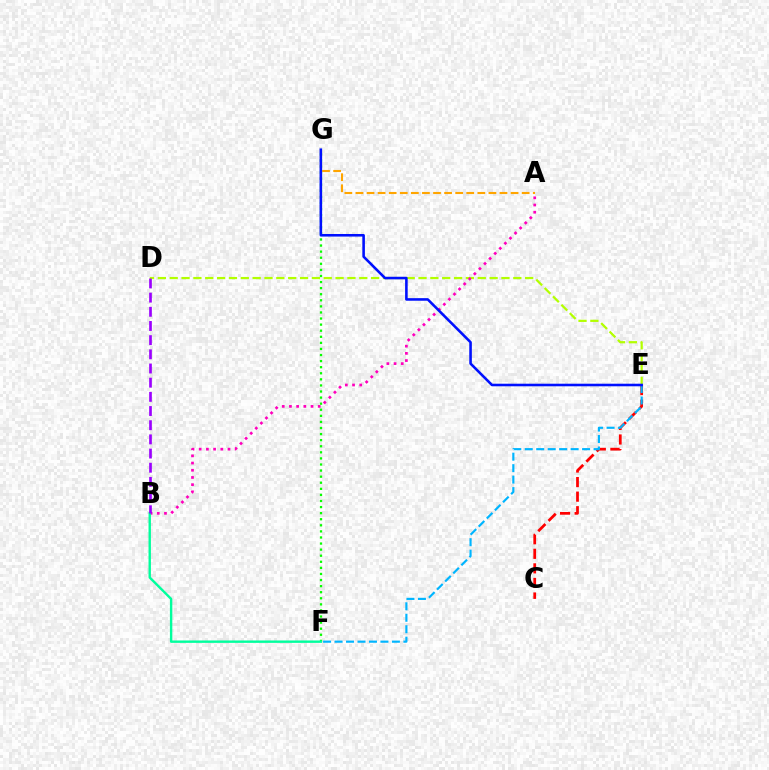{('C', 'E'): [{'color': '#ff0000', 'line_style': 'dashed', 'thickness': 1.98}], ('F', 'G'): [{'color': '#08ff00', 'line_style': 'dotted', 'thickness': 1.65}], ('A', 'G'): [{'color': '#ffa500', 'line_style': 'dashed', 'thickness': 1.51}], ('D', 'E'): [{'color': '#b3ff00', 'line_style': 'dashed', 'thickness': 1.61}], ('E', 'F'): [{'color': '#00b5ff', 'line_style': 'dashed', 'thickness': 1.56}], ('A', 'B'): [{'color': '#ff00bd', 'line_style': 'dotted', 'thickness': 1.96}], ('E', 'G'): [{'color': '#0010ff', 'line_style': 'solid', 'thickness': 1.86}], ('B', 'F'): [{'color': '#00ff9d', 'line_style': 'solid', 'thickness': 1.72}], ('B', 'D'): [{'color': '#9b00ff', 'line_style': 'dashed', 'thickness': 1.93}]}